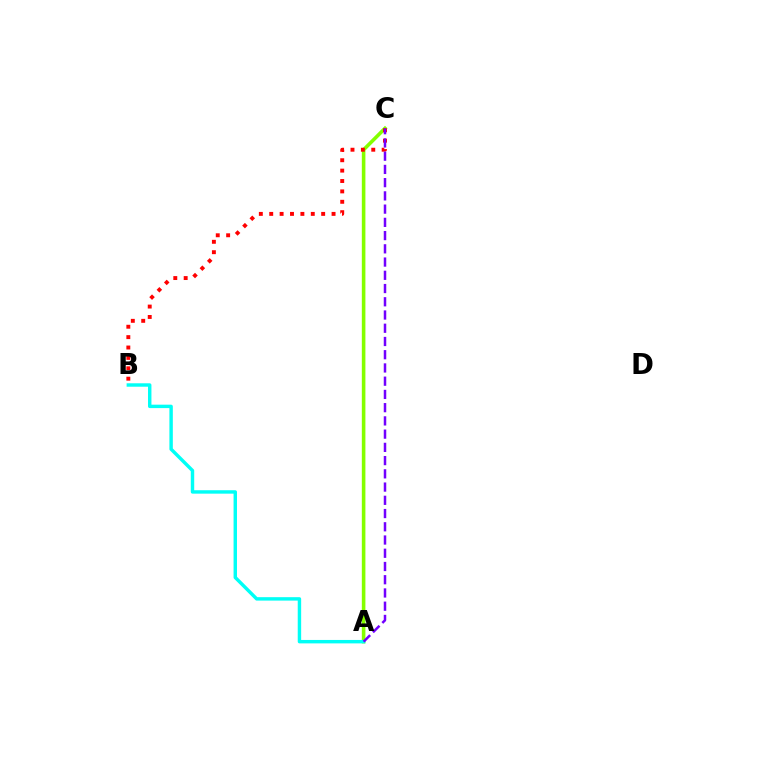{('A', 'C'): [{'color': '#84ff00', 'line_style': 'solid', 'thickness': 2.58}, {'color': '#7200ff', 'line_style': 'dashed', 'thickness': 1.8}], ('A', 'B'): [{'color': '#00fff6', 'line_style': 'solid', 'thickness': 2.47}], ('B', 'C'): [{'color': '#ff0000', 'line_style': 'dotted', 'thickness': 2.82}]}